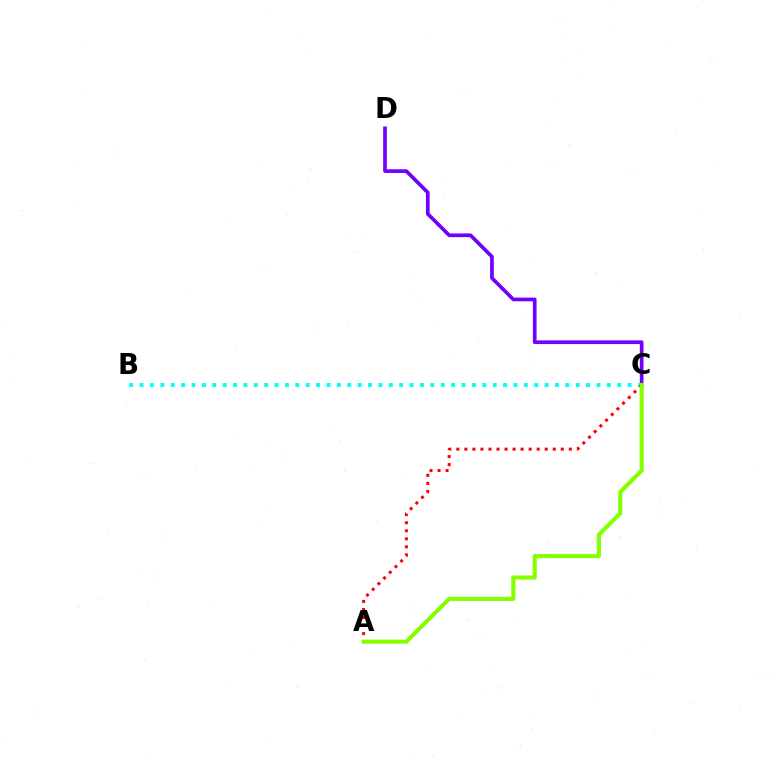{('C', 'D'): [{'color': '#7200ff', 'line_style': 'solid', 'thickness': 2.66}], ('B', 'C'): [{'color': '#00fff6', 'line_style': 'dotted', 'thickness': 2.82}], ('A', 'C'): [{'color': '#ff0000', 'line_style': 'dotted', 'thickness': 2.18}, {'color': '#84ff00', 'line_style': 'solid', 'thickness': 2.94}]}